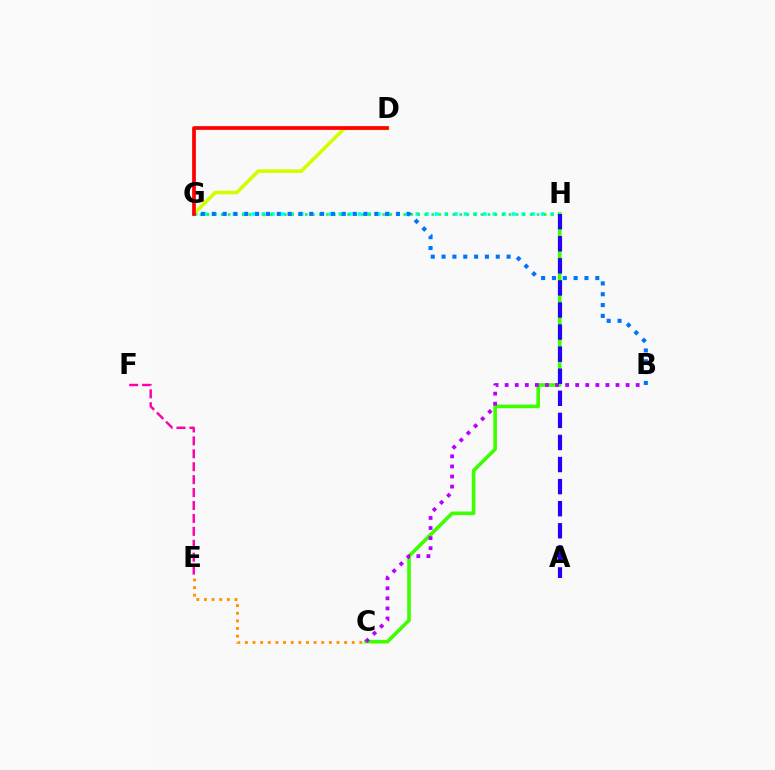{('G', 'H'): [{'color': '#00fff6', 'line_style': 'dotted', 'thickness': 2.62}, {'color': '#00ff5c', 'line_style': 'dotted', 'thickness': 1.91}], ('C', 'E'): [{'color': '#ff9400', 'line_style': 'dotted', 'thickness': 2.07}], ('D', 'G'): [{'color': '#d1ff00', 'line_style': 'solid', 'thickness': 2.58}, {'color': '#ff0000', 'line_style': 'solid', 'thickness': 2.67}], ('C', 'H'): [{'color': '#3dff00', 'line_style': 'solid', 'thickness': 2.6}], ('B', 'C'): [{'color': '#b900ff', 'line_style': 'dotted', 'thickness': 2.74}], ('E', 'F'): [{'color': '#ff00ac', 'line_style': 'dashed', 'thickness': 1.76}], ('B', 'G'): [{'color': '#0074ff', 'line_style': 'dotted', 'thickness': 2.94}], ('A', 'H'): [{'color': '#2500ff', 'line_style': 'dashed', 'thickness': 3.0}]}